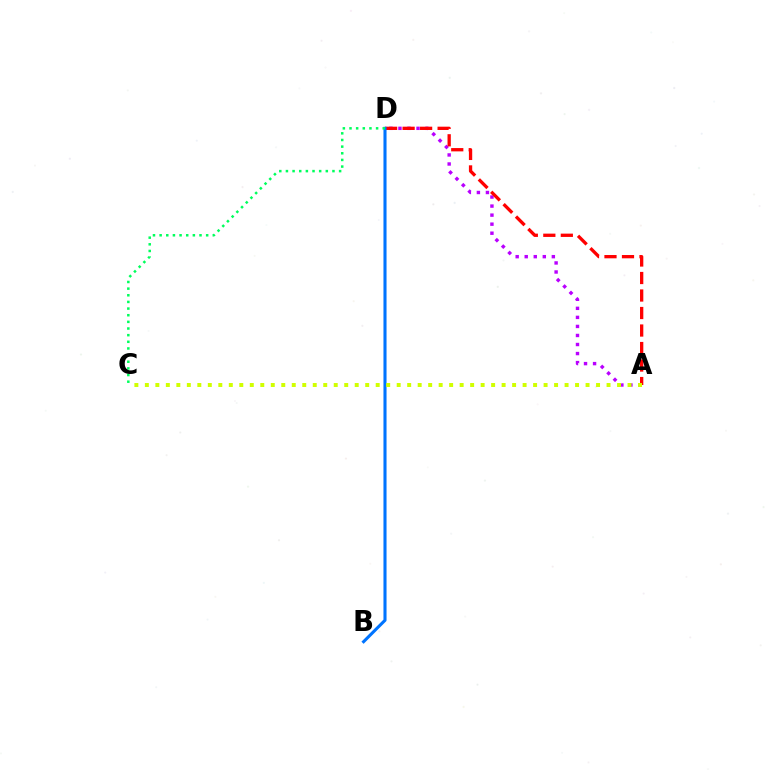{('A', 'D'): [{'color': '#b900ff', 'line_style': 'dotted', 'thickness': 2.46}, {'color': '#ff0000', 'line_style': 'dashed', 'thickness': 2.38}], ('B', 'D'): [{'color': '#0074ff', 'line_style': 'solid', 'thickness': 2.22}], ('C', 'D'): [{'color': '#00ff5c', 'line_style': 'dotted', 'thickness': 1.81}], ('A', 'C'): [{'color': '#d1ff00', 'line_style': 'dotted', 'thickness': 2.85}]}